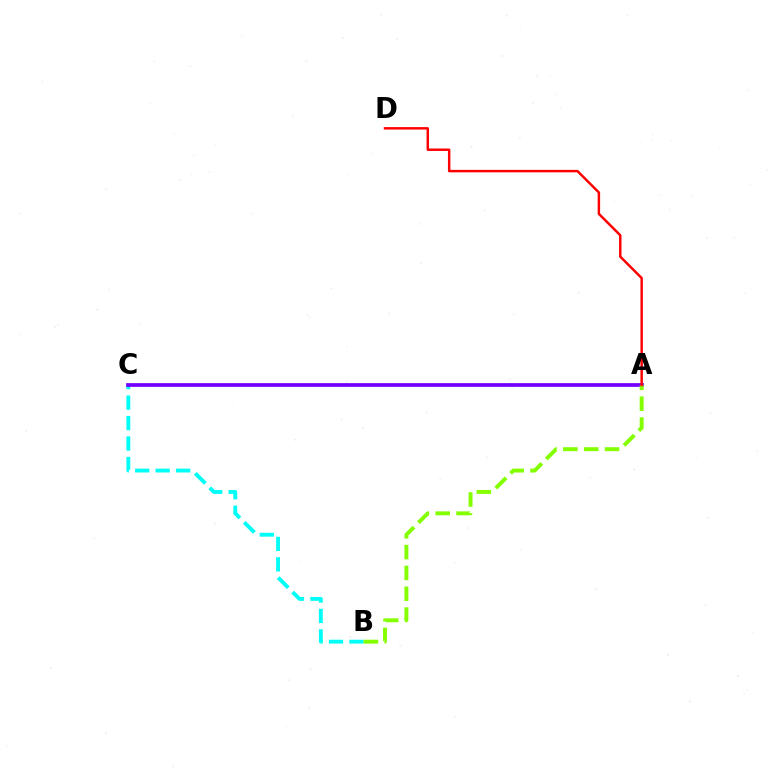{('B', 'C'): [{'color': '#00fff6', 'line_style': 'dashed', 'thickness': 2.78}], ('A', 'C'): [{'color': '#7200ff', 'line_style': 'solid', 'thickness': 2.69}], ('A', 'B'): [{'color': '#84ff00', 'line_style': 'dashed', 'thickness': 2.83}], ('A', 'D'): [{'color': '#ff0000', 'line_style': 'solid', 'thickness': 1.77}]}